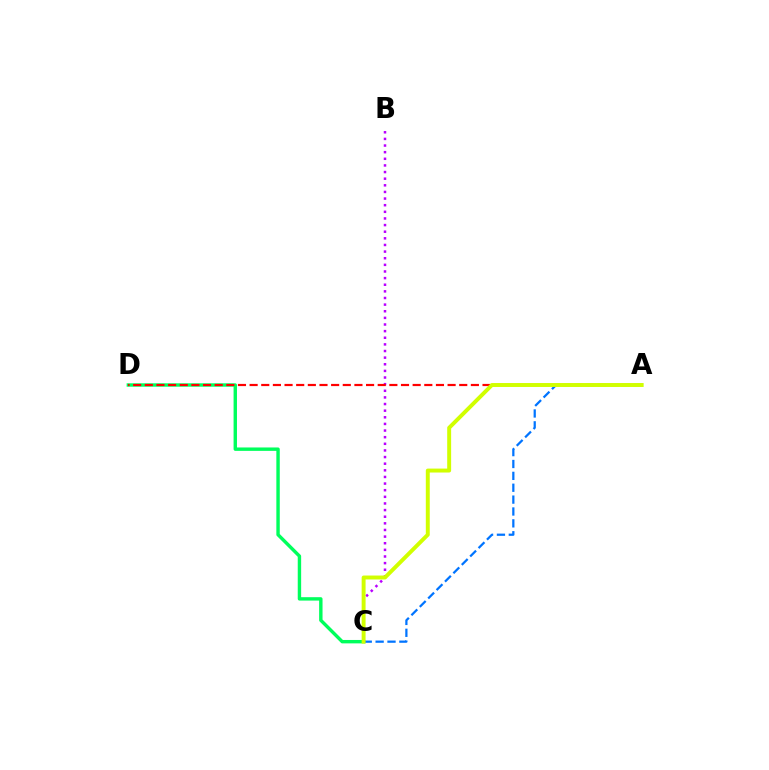{('C', 'D'): [{'color': '#00ff5c', 'line_style': 'solid', 'thickness': 2.45}], ('B', 'C'): [{'color': '#b900ff', 'line_style': 'dotted', 'thickness': 1.8}], ('A', 'D'): [{'color': '#ff0000', 'line_style': 'dashed', 'thickness': 1.58}], ('A', 'C'): [{'color': '#0074ff', 'line_style': 'dashed', 'thickness': 1.61}, {'color': '#d1ff00', 'line_style': 'solid', 'thickness': 2.83}]}